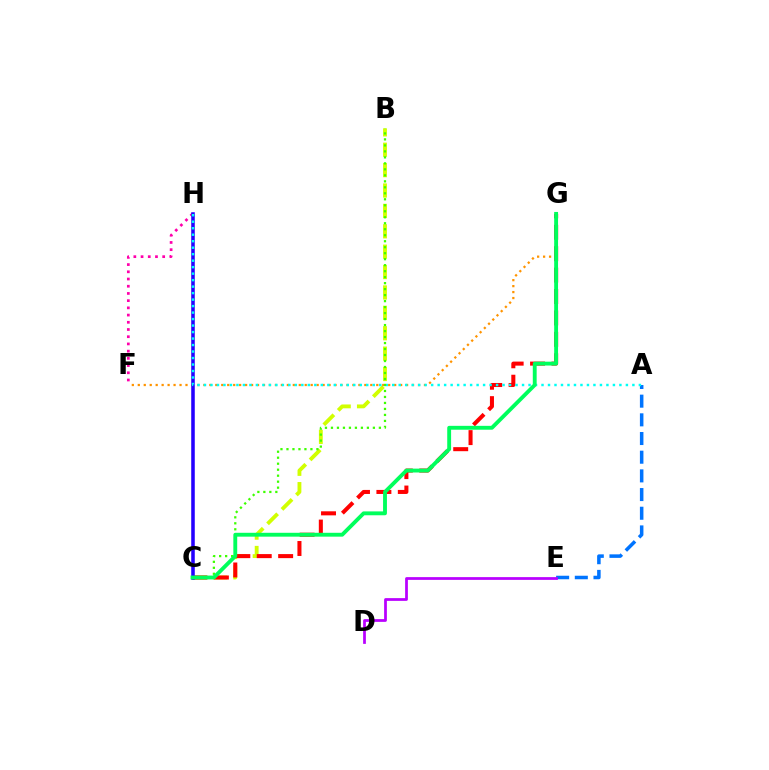{('F', 'H'): [{'color': '#ff00ac', 'line_style': 'dotted', 'thickness': 1.96}], ('B', 'C'): [{'color': '#d1ff00', 'line_style': 'dashed', 'thickness': 2.77}, {'color': '#3dff00', 'line_style': 'dotted', 'thickness': 1.63}], ('A', 'E'): [{'color': '#0074ff', 'line_style': 'dashed', 'thickness': 2.54}], ('F', 'G'): [{'color': '#ff9400', 'line_style': 'dotted', 'thickness': 1.62}], ('C', 'G'): [{'color': '#ff0000', 'line_style': 'dashed', 'thickness': 2.91}, {'color': '#00ff5c', 'line_style': 'solid', 'thickness': 2.79}], ('C', 'H'): [{'color': '#2500ff', 'line_style': 'solid', 'thickness': 2.55}], ('A', 'H'): [{'color': '#00fff6', 'line_style': 'dotted', 'thickness': 1.76}], ('D', 'E'): [{'color': '#b900ff', 'line_style': 'solid', 'thickness': 1.98}]}